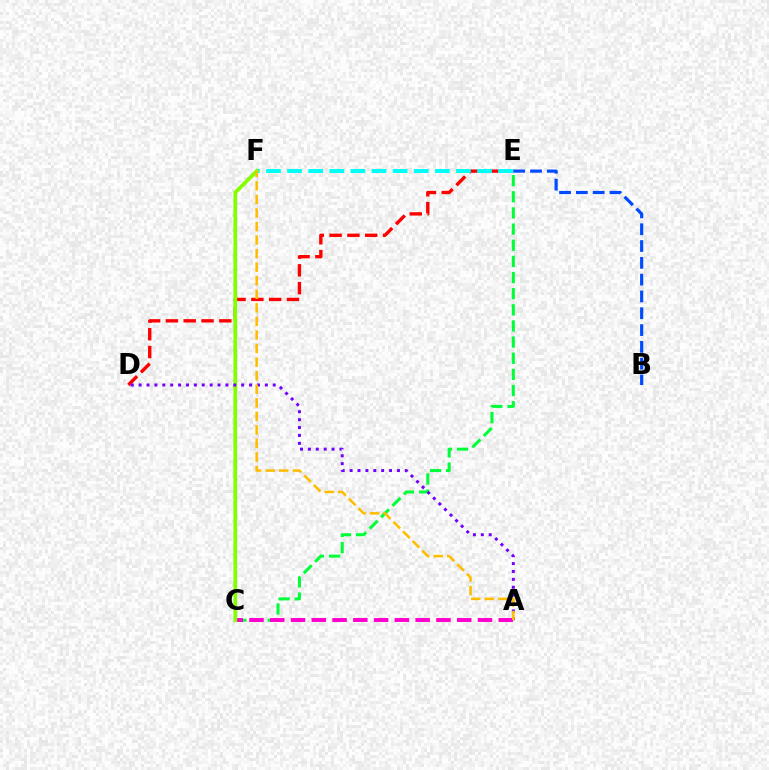{('D', 'E'): [{'color': '#ff0000', 'line_style': 'dashed', 'thickness': 2.42}], ('C', 'E'): [{'color': '#00ff39', 'line_style': 'dashed', 'thickness': 2.19}], ('A', 'C'): [{'color': '#ff00cf', 'line_style': 'dashed', 'thickness': 2.82}], ('B', 'E'): [{'color': '#004bff', 'line_style': 'dashed', 'thickness': 2.28}], ('E', 'F'): [{'color': '#00fff6', 'line_style': 'dashed', 'thickness': 2.87}], ('C', 'F'): [{'color': '#84ff00', 'line_style': 'solid', 'thickness': 2.69}], ('A', 'D'): [{'color': '#7200ff', 'line_style': 'dotted', 'thickness': 2.14}], ('A', 'F'): [{'color': '#ffbd00', 'line_style': 'dashed', 'thickness': 1.84}]}